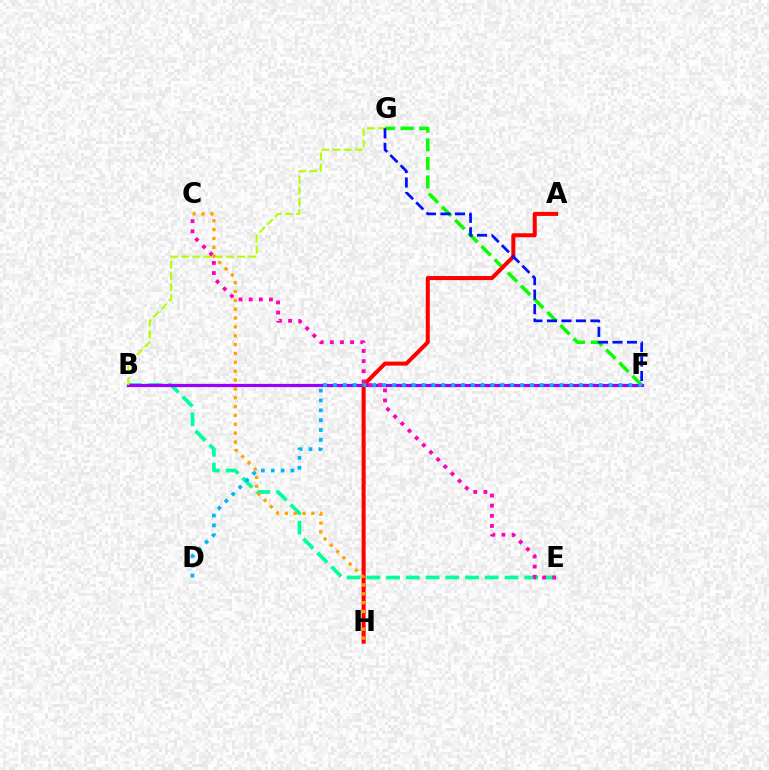{('B', 'E'): [{'color': '#00ff9d', 'line_style': 'dashed', 'thickness': 2.68}], ('B', 'F'): [{'color': '#9b00ff', 'line_style': 'solid', 'thickness': 2.3}], ('F', 'G'): [{'color': '#08ff00', 'line_style': 'dashed', 'thickness': 2.53}, {'color': '#0010ff', 'line_style': 'dashed', 'thickness': 1.97}], ('B', 'G'): [{'color': '#b3ff00', 'line_style': 'dashed', 'thickness': 1.52}], ('A', 'H'): [{'color': '#ff0000', 'line_style': 'solid', 'thickness': 2.91}], ('C', 'E'): [{'color': '#ff00bd', 'line_style': 'dotted', 'thickness': 2.75}], ('C', 'H'): [{'color': '#ffa500', 'line_style': 'dotted', 'thickness': 2.4}], ('D', 'F'): [{'color': '#00b5ff', 'line_style': 'dotted', 'thickness': 2.68}]}